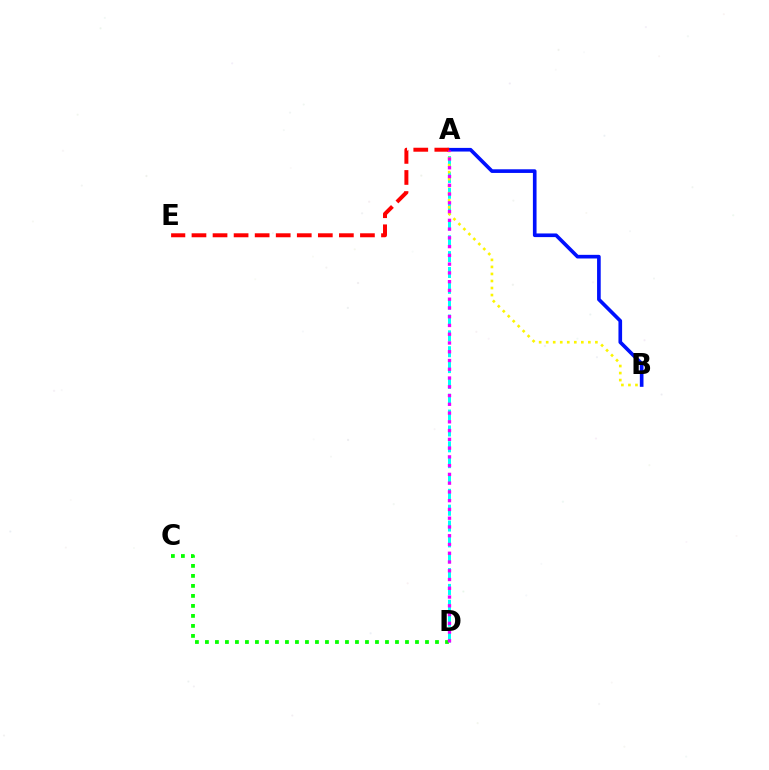{('A', 'D'): [{'color': '#00fff6', 'line_style': 'dashed', 'thickness': 2.15}, {'color': '#ee00ff', 'line_style': 'dotted', 'thickness': 2.38}], ('A', 'B'): [{'color': '#fcf500', 'line_style': 'dotted', 'thickness': 1.91}, {'color': '#0010ff', 'line_style': 'solid', 'thickness': 2.63}], ('C', 'D'): [{'color': '#08ff00', 'line_style': 'dotted', 'thickness': 2.72}], ('A', 'E'): [{'color': '#ff0000', 'line_style': 'dashed', 'thickness': 2.86}]}